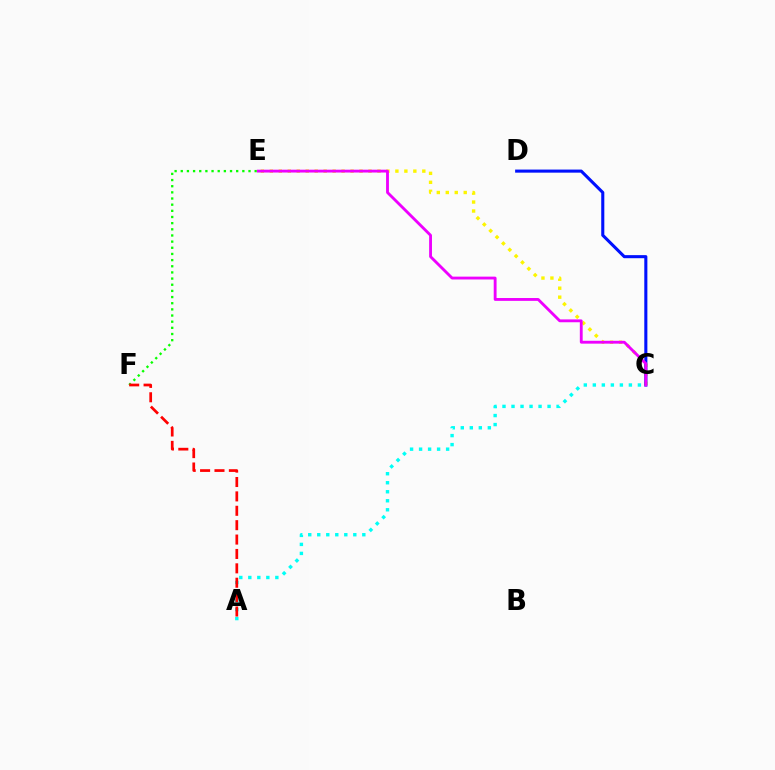{('E', 'F'): [{'color': '#08ff00', 'line_style': 'dotted', 'thickness': 1.67}], ('C', 'E'): [{'color': '#fcf500', 'line_style': 'dotted', 'thickness': 2.44}, {'color': '#ee00ff', 'line_style': 'solid', 'thickness': 2.05}], ('A', 'C'): [{'color': '#00fff6', 'line_style': 'dotted', 'thickness': 2.45}], ('C', 'D'): [{'color': '#0010ff', 'line_style': 'solid', 'thickness': 2.22}], ('A', 'F'): [{'color': '#ff0000', 'line_style': 'dashed', 'thickness': 1.95}]}